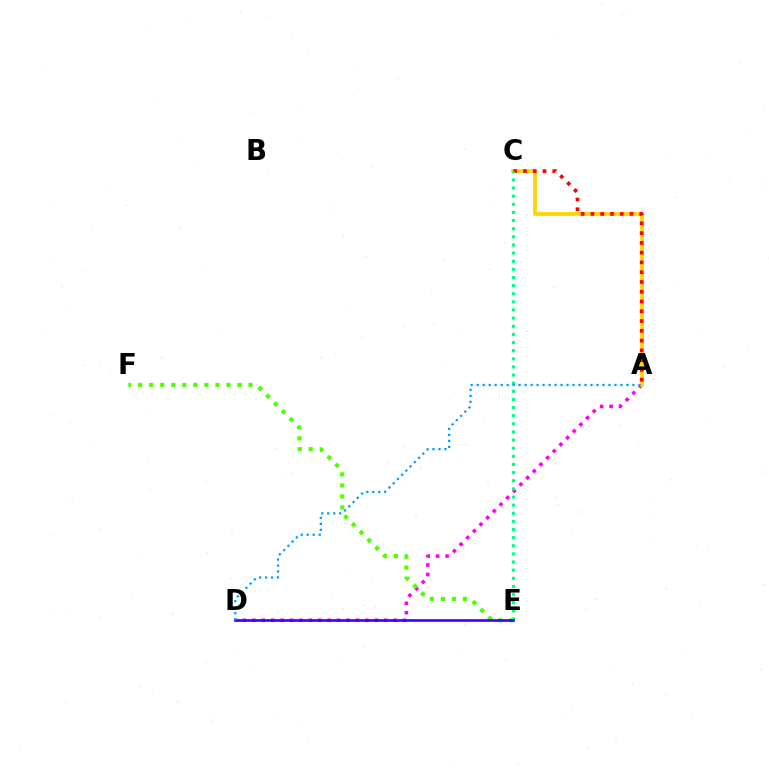{('A', 'D'): [{'color': '#ff00ed', 'line_style': 'dotted', 'thickness': 2.56}, {'color': '#009eff', 'line_style': 'dotted', 'thickness': 1.63}], ('E', 'F'): [{'color': '#4fff00', 'line_style': 'dotted', 'thickness': 3.0}], ('A', 'C'): [{'color': '#ffd500', 'line_style': 'solid', 'thickness': 2.7}, {'color': '#ff0000', 'line_style': 'dotted', 'thickness': 2.66}], ('C', 'E'): [{'color': '#00ff86', 'line_style': 'dotted', 'thickness': 2.21}], ('D', 'E'): [{'color': '#3700ff', 'line_style': 'solid', 'thickness': 1.89}]}